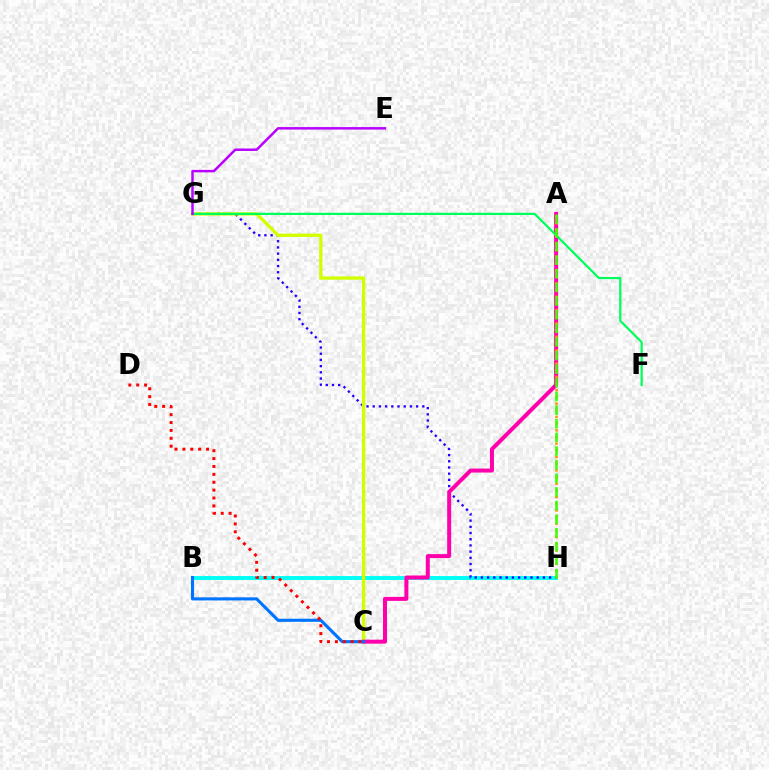{('B', 'H'): [{'color': '#00fff6', 'line_style': 'solid', 'thickness': 2.81}], ('G', 'H'): [{'color': '#2500ff', 'line_style': 'dotted', 'thickness': 1.68}], ('C', 'G'): [{'color': '#d1ff00', 'line_style': 'solid', 'thickness': 2.4}], ('A', 'C'): [{'color': '#ff00ac', 'line_style': 'solid', 'thickness': 2.87}], ('A', 'H'): [{'color': '#ff9400', 'line_style': 'dotted', 'thickness': 1.81}, {'color': '#3dff00', 'line_style': 'dashed', 'thickness': 1.85}], ('B', 'C'): [{'color': '#0074ff', 'line_style': 'solid', 'thickness': 2.24}], ('F', 'G'): [{'color': '#00ff5c', 'line_style': 'solid', 'thickness': 1.59}], ('C', 'D'): [{'color': '#ff0000', 'line_style': 'dotted', 'thickness': 2.14}], ('E', 'G'): [{'color': '#b900ff', 'line_style': 'solid', 'thickness': 1.79}]}